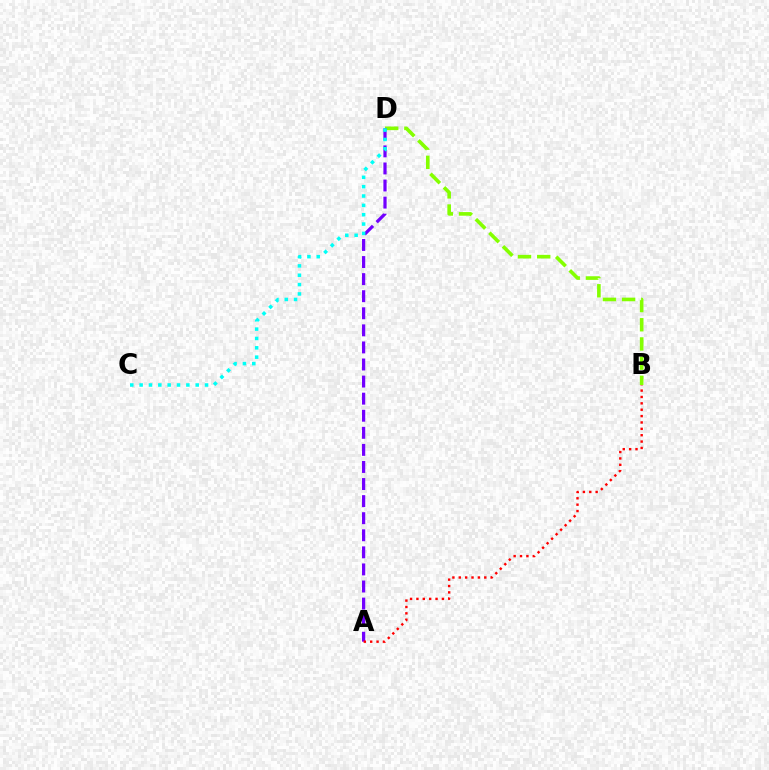{('B', 'D'): [{'color': '#84ff00', 'line_style': 'dashed', 'thickness': 2.61}], ('A', 'D'): [{'color': '#7200ff', 'line_style': 'dashed', 'thickness': 2.32}], ('A', 'B'): [{'color': '#ff0000', 'line_style': 'dotted', 'thickness': 1.73}], ('C', 'D'): [{'color': '#00fff6', 'line_style': 'dotted', 'thickness': 2.54}]}